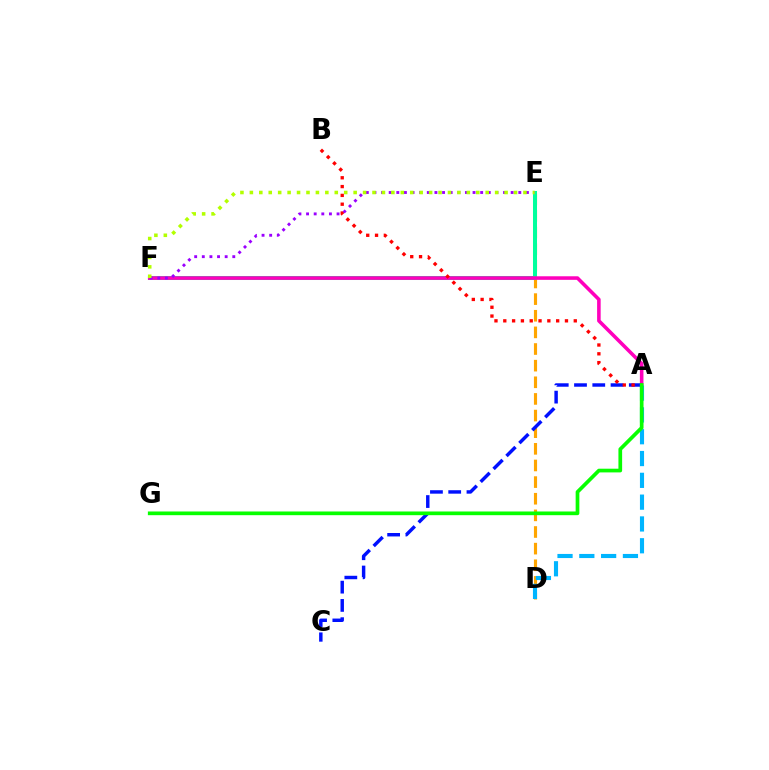{('D', 'E'): [{'color': '#ffa500', 'line_style': 'dashed', 'thickness': 2.26}], ('E', 'F'): [{'color': '#00ff9d', 'line_style': 'solid', 'thickness': 2.89}, {'color': '#9b00ff', 'line_style': 'dotted', 'thickness': 2.07}, {'color': '#b3ff00', 'line_style': 'dotted', 'thickness': 2.56}], ('A', 'F'): [{'color': '#ff00bd', 'line_style': 'solid', 'thickness': 2.57}], ('A', 'D'): [{'color': '#00b5ff', 'line_style': 'dashed', 'thickness': 2.96}], ('A', 'C'): [{'color': '#0010ff', 'line_style': 'dashed', 'thickness': 2.48}], ('A', 'B'): [{'color': '#ff0000', 'line_style': 'dotted', 'thickness': 2.39}], ('A', 'G'): [{'color': '#08ff00', 'line_style': 'solid', 'thickness': 2.66}]}